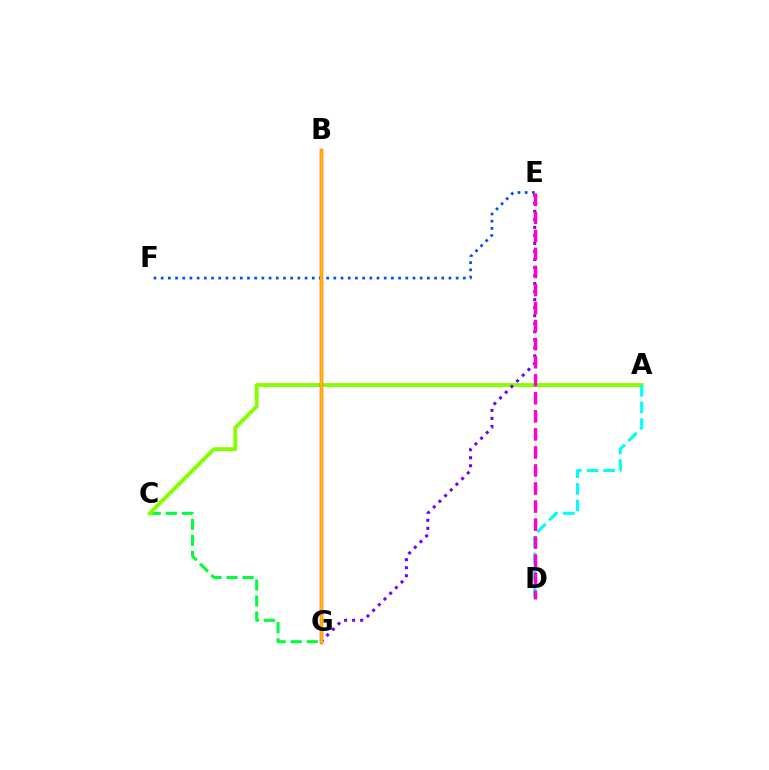{('C', 'G'): [{'color': '#00ff39', 'line_style': 'dashed', 'thickness': 2.18}], ('A', 'C'): [{'color': '#84ff00', 'line_style': 'solid', 'thickness': 2.77}], ('E', 'F'): [{'color': '#004bff', 'line_style': 'dotted', 'thickness': 1.95}], ('B', 'G'): [{'color': '#ff0000', 'line_style': 'solid', 'thickness': 2.45}, {'color': '#ffbd00', 'line_style': 'solid', 'thickness': 1.98}], ('E', 'G'): [{'color': '#7200ff', 'line_style': 'dotted', 'thickness': 2.18}], ('A', 'D'): [{'color': '#00fff6', 'line_style': 'dashed', 'thickness': 2.26}], ('D', 'E'): [{'color': '#ff00cf', 'line_style': 'dashed', 'thickness': 2.45}]}